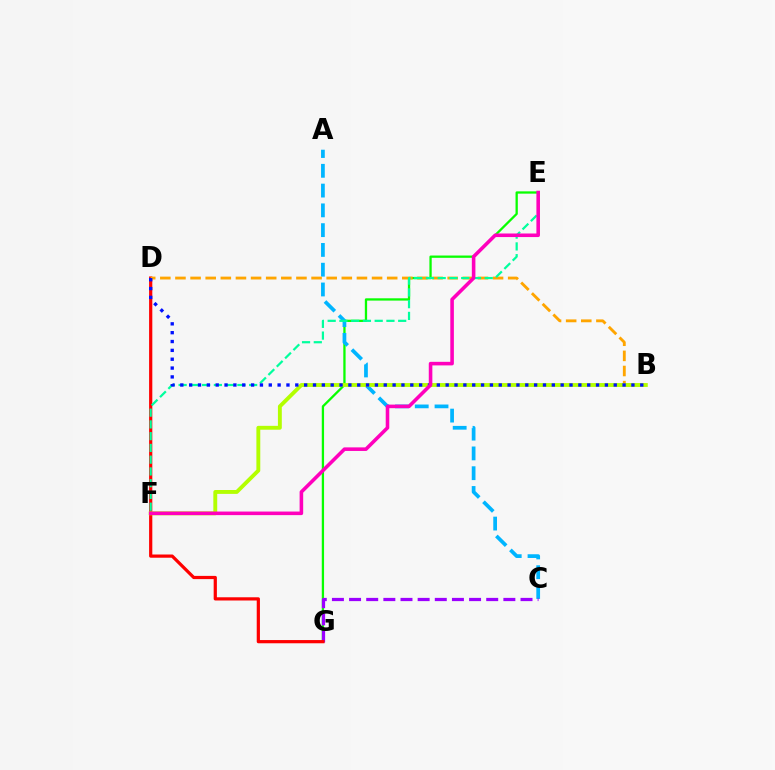{('E', 'G'): [{'color': '#08ff00', 'line_style': 'solid', 'thickness': 1.65}], ('A', 'C'): [{'color': '#00b5ff', 'line_style': 'dashed', 'thickness': 2.69}], ('C', 'G'): [{'color': '#9b00ff', 'line_style': 'dashed', 'thickness': 2.33}], ('D', 'G'): [{'color': '#ff0000', 'line_style': 'solid', 'thickness': 2.32}], ('B', 'D'): [{'color': '#ffa500', 'line_style': 'dashed', 'thickness': 2.05}, {'color': '#0010ff', 'line_style': 'dotted', 'thickness': 2.4}], ('B', 'F'): [{'color': '#b3ff00', 'line_style': 'solid', 'thickness': 2.79}], ('E', 'F'): [{'color': '#00ff9d', 'line_style': 'dashed', 'thickness': 1.6}, {'color': '#ff00bd', 'line_style': 'solid', 'thickness': 2.57}]}